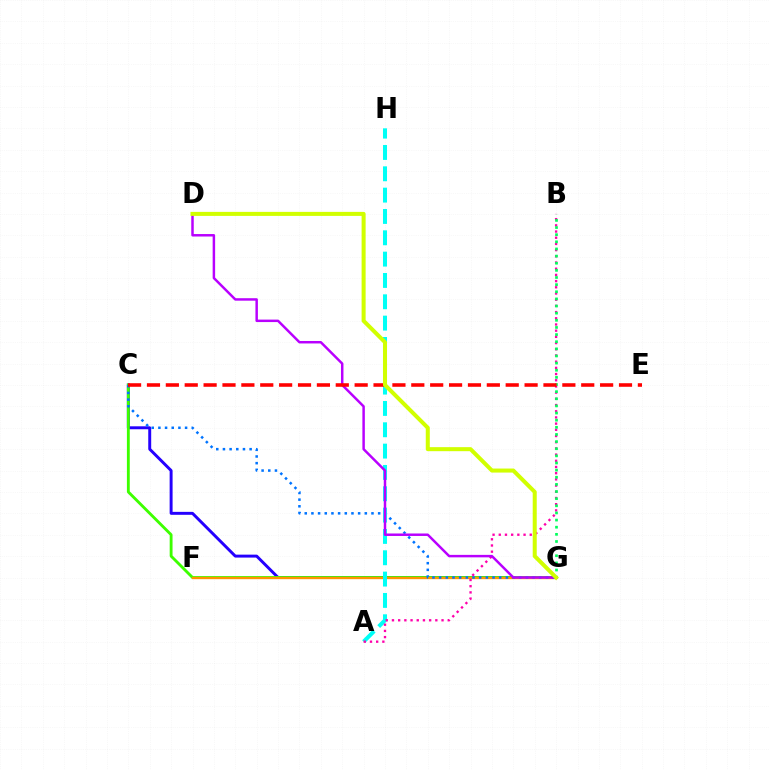{('C', 'G'): [{'color': '#2500ff', 'line_style': 'solid', 'thickness': 2.12}, {'color': '#3dff00', 'line_style': 'solid', 'thickness': 2.06}, {'color': '#0074ff', 'line_style': 'dotted', 'thickness': 1.81}], ('F', 'G'): [{'color': '#ff9400', 'line_style': 'solid', 'thickness': 1.69}], ('A', 'H'): [{'color': '#00fff6', 'line_style': 'dashed', 'thickness': 2.9}], ('A', 'B'): [{'color': '#ff00ac', 'line_style': 'dotted', 'thickness': 1.68}], ('B', 'G'): [{'color': '#00ff5c', 'line_style': 'dotted', 'thickness': 1.94}], ('D', 'G'): [{'color': '#b900ff', 'line_style': 'solid', 'thickness': 1.78}, {'color': '#d1ff00', 'line_style': 'solid', 'thickness': 2.9}], ('C', 'E'): [{'color': '#ff0000', 'line_style': 'dashed', 'thickness': 2.57}]}